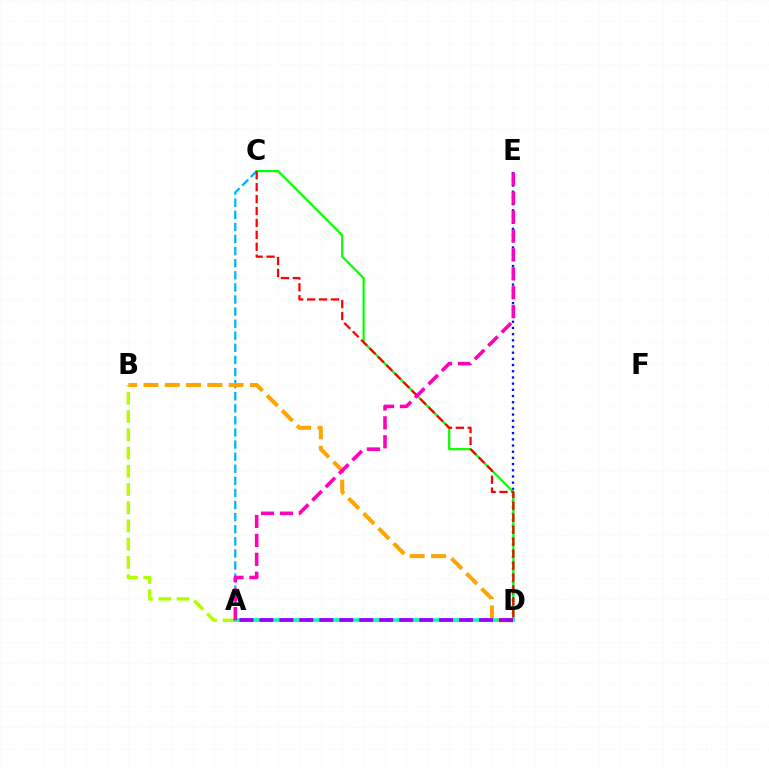{('A', 'B'): [{'color': '#b3ff00', 'line_style': 'dashed', 'thickness': 2.48}], ('D', 'E'): [{'color': '#0010ff', 'line_style': 'dotted', 'thickness': 1.68}], ('C', 'D'): [{'color': '#08ff00', 'line_style': 'solid', 'thickness': 1.59}, {'color': '#ff0000', 'line_style': 'dashed', 'thickness': 1.62}], ('A', 'C'): [{'color': '#00b5ff', 'line_style': 'dashed', 'thickness': 1.64}], ('A', 'D'): [{'color': '#00ff9d', 'line_style': 'solid', 'thickness': 2.56}, {'color': '#9b00ff', 'line_style': 'dashed', 'thickness': 2.71}], ('B', 'D'): [{'color': '#ffa500', 'line_style': 'dashed', 'thickness': 2.89}], ('A', 'E'): [{'color': '#ff00bd', 'line_style': 'dashed', 'thickness': 2.57}]}